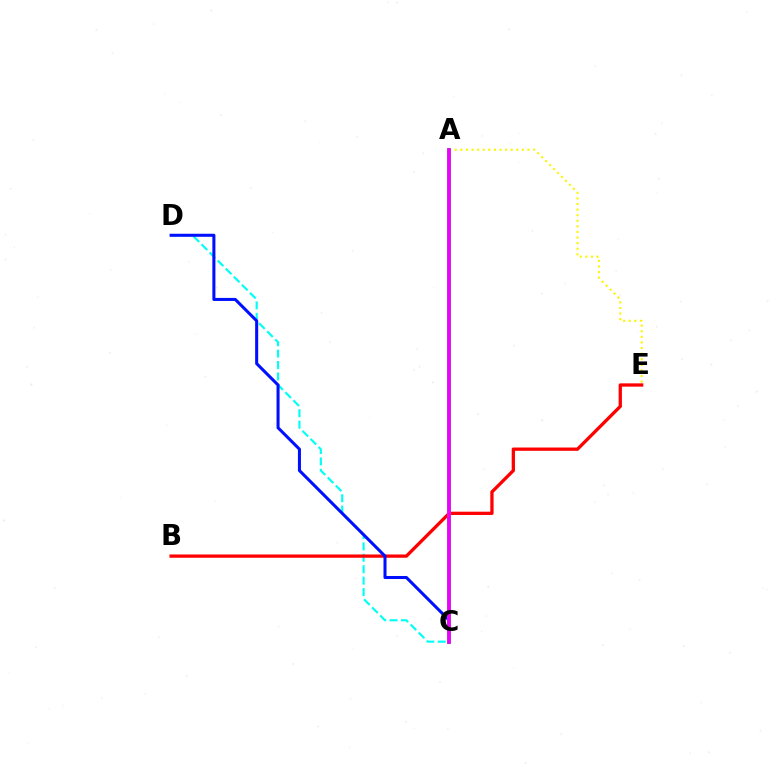{('A', 'E'): [{'color': '#fcf500', 'line_style': 'dotted', 'thickness': 1.52}], ('C', 'D'): [{'color': '#00fff6', 'line_style': 'dashed', 'thickness': 1.55}, {'color': '#0010ff', 'line_style': 'solid', 'thickness': 2.19}], ('B', 'E'): [{'color': '#ff0000', 'line_style': 'solid', 'thickness': 2.37}], ('A', 'C'): [{'color': '#08ff00', 'line_style': 'solid', 'thickness': 2.65}, {'color': '#ee00ff', 'line_style': 'solid', 'thickness': 2.67}]}